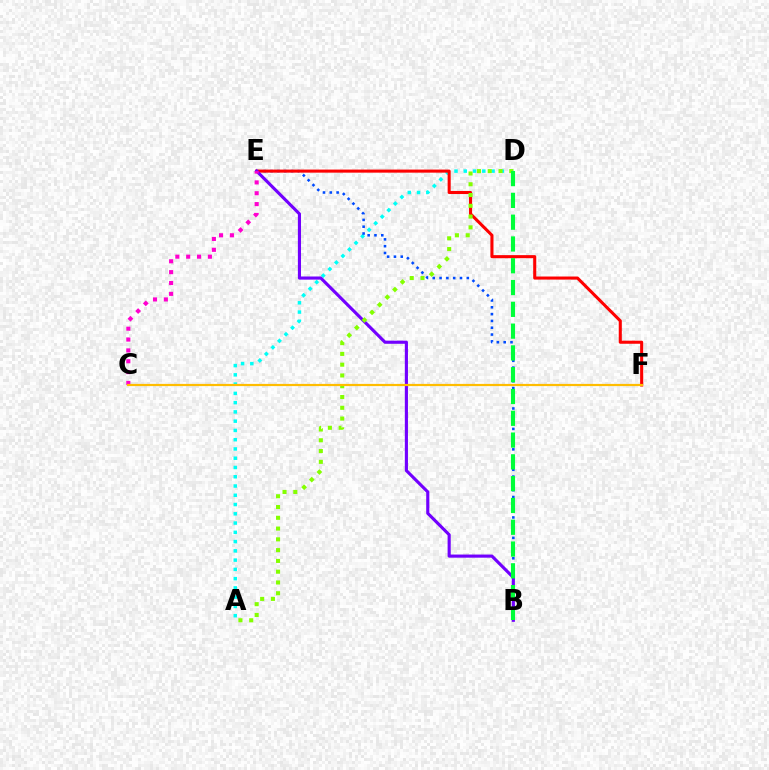{('A', 'D'): [{'color': '#00fff6', 'line_style': 'dotted', 'thickness': 2.52}, {'color': '#84ff00', 'line_style': 'dotted', 'thickness': 2.93}], ('B', 'E'): [{'color': '#004bff', 'line_style': 'dotted', 'thickness': 1.85}, {'color': '#7200ff', 'line_style': 'solid', 'thickness': 2.25}], ('E', 'F'): [{'color': '#ff0000', 'line_style': 'solid', 'thickness': 2.21}], ('C', 'E'): [{'color': '#ff00cf', 'line_style': 'dotted', 'thickness': 2.95}], ('C', 'F'): [{'color': '#ffbd00', 'line_style': 'solid', 'thickness': 1.58}], ('B', 'D'): [{'color': '#00ff39', 'line_style': 'dashed', 'thickness': 2.96}]}